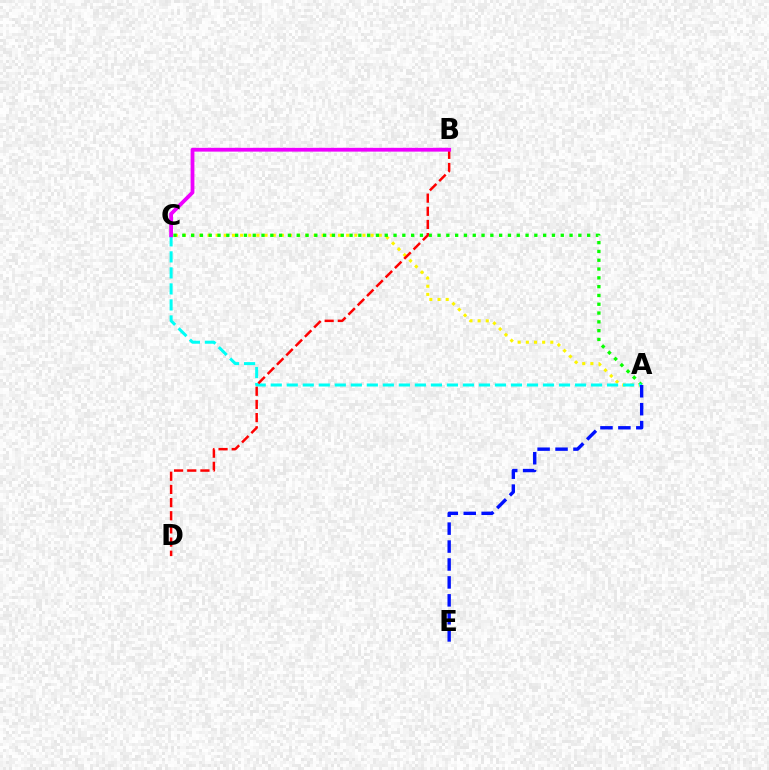{('A', 'C'): [{'color': '#fcf500', 'line_style': 'dotted', 'thickness': 2.22}, {'color': '#08ff00', 'line_style': 'dotted', 'thickness': 2.39}, {'color': '#00fff6', 'line_style': 'dashed', 'thickness': 2.18}], ('B', 'D'): [{'color': '#ff0000', 'line_style': 'dashed', 'thickness': 1.79}], ('A', 'E'): [{'color': '#0010ff', 'line_style': 'dashed', 'thickness': 2.44}], ('B', 'C'): [{'color': '#ee00ff', 'line_style': 'solid', 'thickness': 2.73}]}